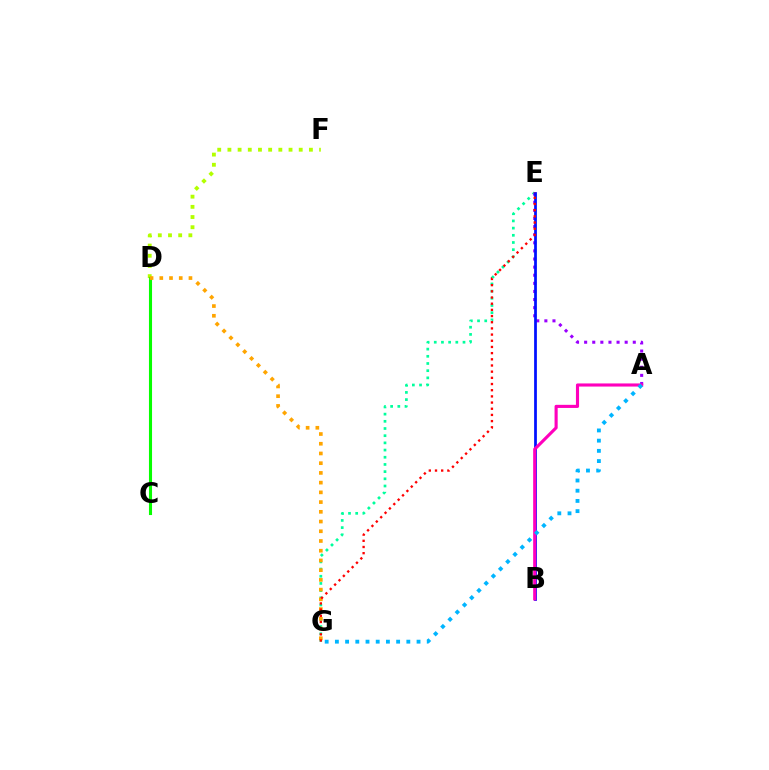{('E', 'G'): [{'color': '#00ff9d', 'line_style': 'dotted', 'thickness': 1.95}, {'color': '#ff0000', 'line_style': 'dotted', 'thickness': 1.68}], ('A', 'E'): [{'color': '#9b00ff', 'line_style': 'dotted', 'thickness': 2.2}], ('D', 'F'): [{'color': '#b3ff00', 'line_style': 'dotted', 'thickness': 2.77}], ('B', 'E'): [{'color': '#0010ff', 'line_style': 'solid', 'thickness': 1.98}], ('C', 'D'): [{'color': '#08ff00', 'line_style': 'solid', 'thickness': 2.22}], ('A', 'B'): [{'color': '#ff00bd', 'line_style': 'solid', 'thickness': 2.24}], ('D', 'G'): [{'color': '#ffa500', 'line_style': 'dotted', 'thickness': 2.64}], ('A', 'G'): [{'color': '#00b5ff', 'line_style': 'dotted', 'thickness': 2.77}]}